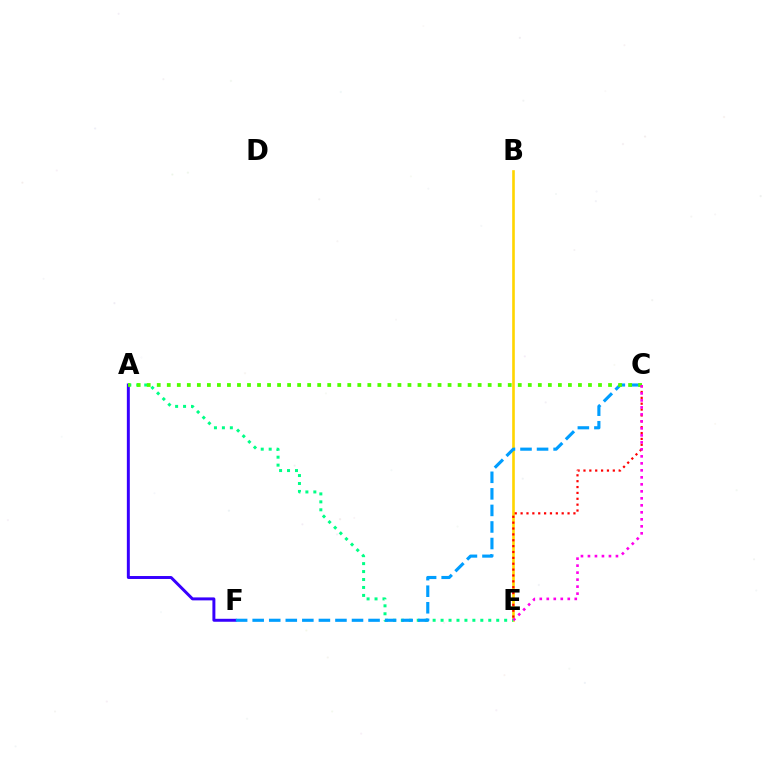{('A', 'F'): [{'color': '#3700ff', 'line_style': 'solid', 'thickness': 2.13}], ('B', 'E'): [{'color': '#ffd500', 'line_style': 'solid', 'thickness': 1.9}], ('A', 'E'): [{'color': '#00ff86', 'line_style': 'dotted', 'thickness': 2.16}], ('C', 'E'): [{'color': '#ff0000', 'line_style': 'dotted', 'thickness': 1.59}, {'color': '#ff00ed', 'line_style': 'dotted', 'thickness': 1.9}], ('C', 'F'): [{'color': '#009eff', 'line_style': 'dashed', 'thickness': 2.25}], ('A', 'C'): [{'color': '#4fff00', 'line_style': 'dotted', 'thickness': 2.72}]}